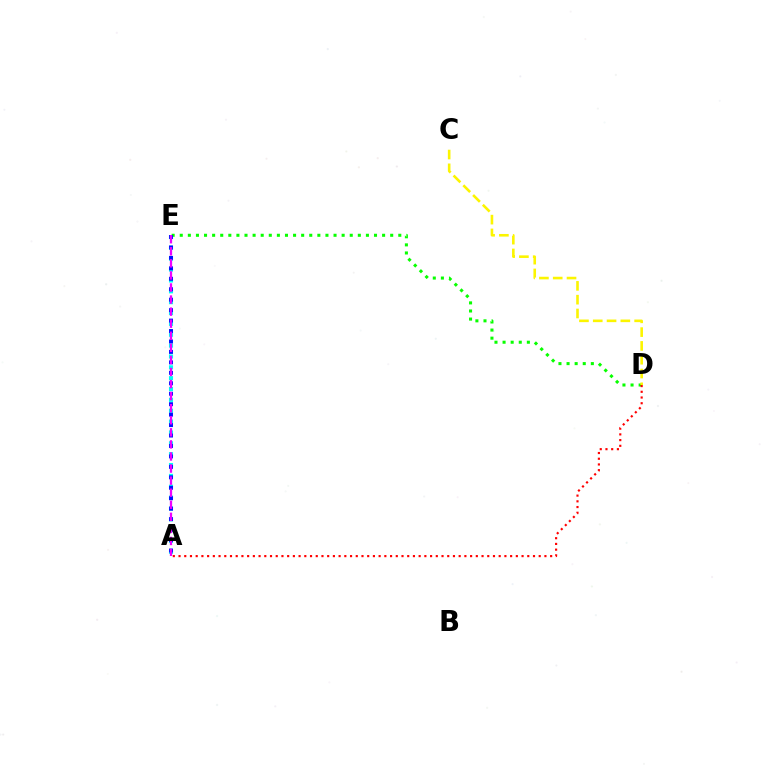{('A', 'E'): [{'color': '#00fff6', 'line_style': 'dotted', 'thickness': 2.95}, {'color': '#0010ff', 'line_style': 'dotted', 'thickness': 2.84}, {'color': '#ee00ff', 'line_style': 'dashed', 'thickness': 1.64}], ('D', 'E'): [{'color': '#08ff00', 'line_style': 'dotted', 'thickness': 2.2}], ('A', 'D'): [{'color': '#ff0000', 'line_style': 'dotted', 'thickness': 1.55}], ('C', 'D'): [{'color': '#fcf500', 'line_style': 'dashed', 'thickness': 1.87}]}